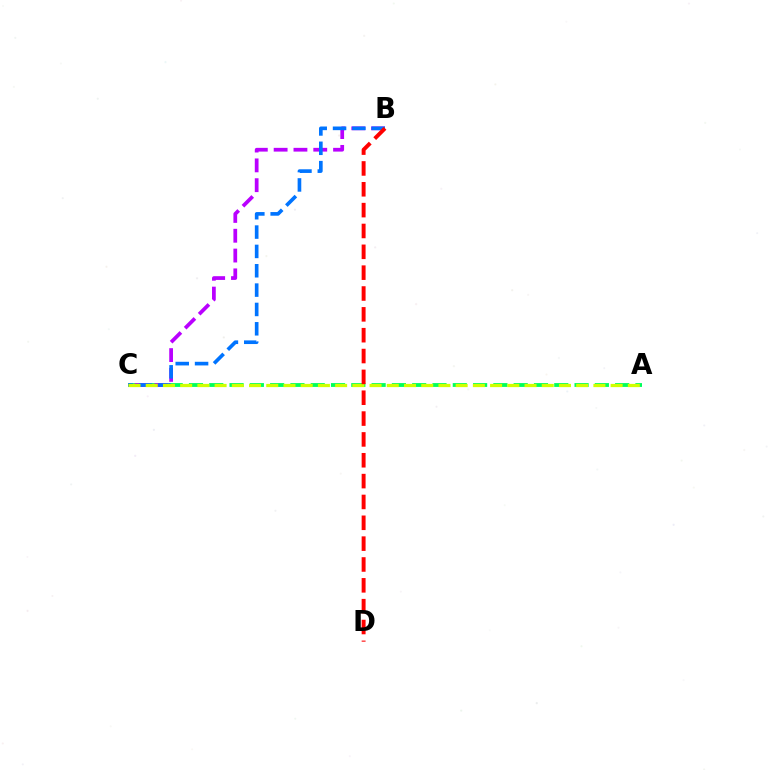{('A', 'C'): [{'color': '#00ff5c', 'line_style': 'dashed', 'thickness': 2.76}, {'color': '#d1ff00', 'line_style': 'dashed', 'thickness': 2.34}], ('B', 'C'): [{'color': '#b900ff', 'line_style': 'dashed', 'thickness': 2.69}, {'color': '#0074ff', 'line_style': 'dashed', 'thickness': 2.63}], ('B', 'D'): [{'color': '#ff0000', 'line_style': 'dashed', 'thickness': 2.83}]}